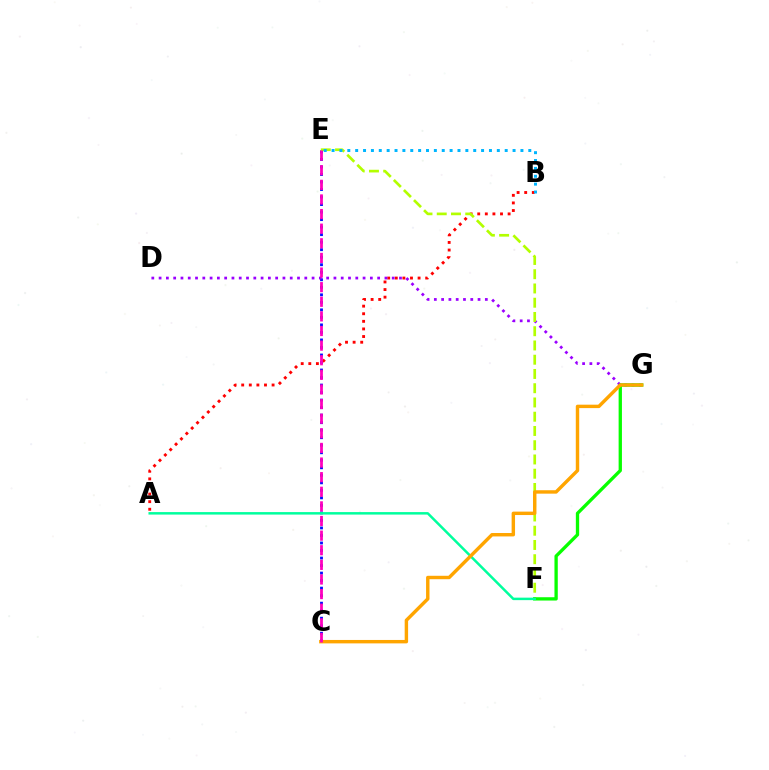{('A', 'B'): [{'color': '#ff0000', 'line_style': 'dotted', 'thickness': 2.06}], ('C', 'E'): [{'color': '#0010ff', 'line_style': 'dotted', 'thickness': 2.04}, {'color': '#ff00bd', 'line_style': 'dashed', 'thickness': 1.99}], ('D', 'G'): [{'color': '#9b00ff', 'line_style': 'dotted', 'thickness': 1.98}], ('E', 'F'): [{'color': '#b3ff00', 'line_style': 'dashed', 'thickness': 1.94}], ('F', 'G'): [{'color': '#08ff00', 'line_style': 'solid', 'thickness': 2.38}], ('A', 'F'): [{'color': '#00ff9d', 'line_style': 'solid', 'thickness': 1.79}], ('C', 'G'): [{'color': '#ffa500', 'line_style': 'solid', 'thickness': 2.46}], ('B', 'E'): [{'color': '#00b5ff', 'line_style': 'dotted', 'thickness': 2.14}]}